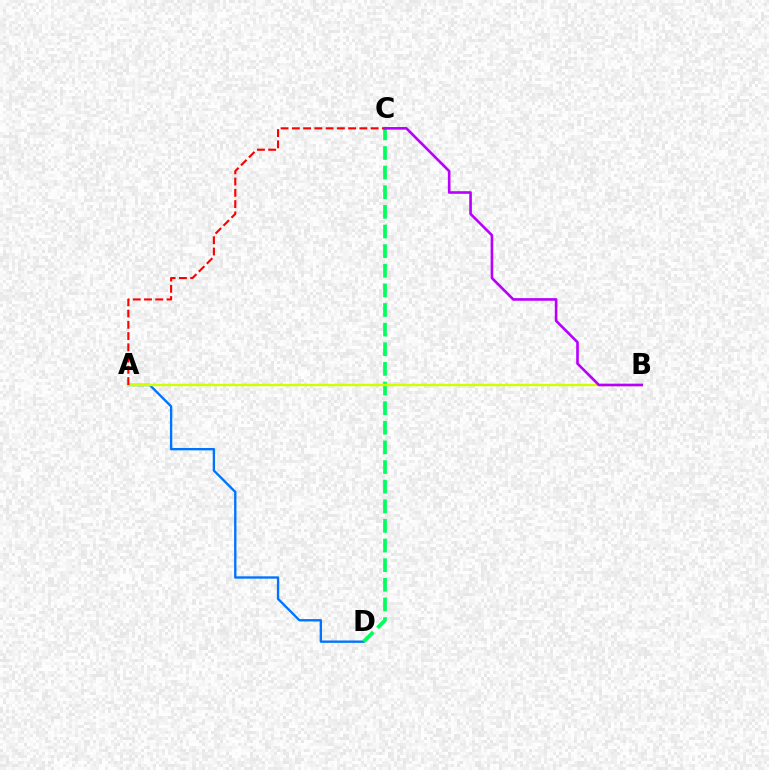{('A', 'D'): [{'color': '#0074ff', 'line_style': 'solid', 'thickness': 1.69}], ('C', 'D'): [{'color': '#00ff5c', 'line_style': 'dashed', 'thickness': 2.67}], ('A', 'B'): [{'color': '#d1ff00', 'line_style': 'solid', 'thickness': 1.74}], ('A', 'C'): [{'color': '#ff0000', 'line_style': 'dashed', 'thickness': 1.53}], ('B', 'C'): [{'color': '#b900ff', 'line_style': 'solid', 'thickness': 1.89}]}